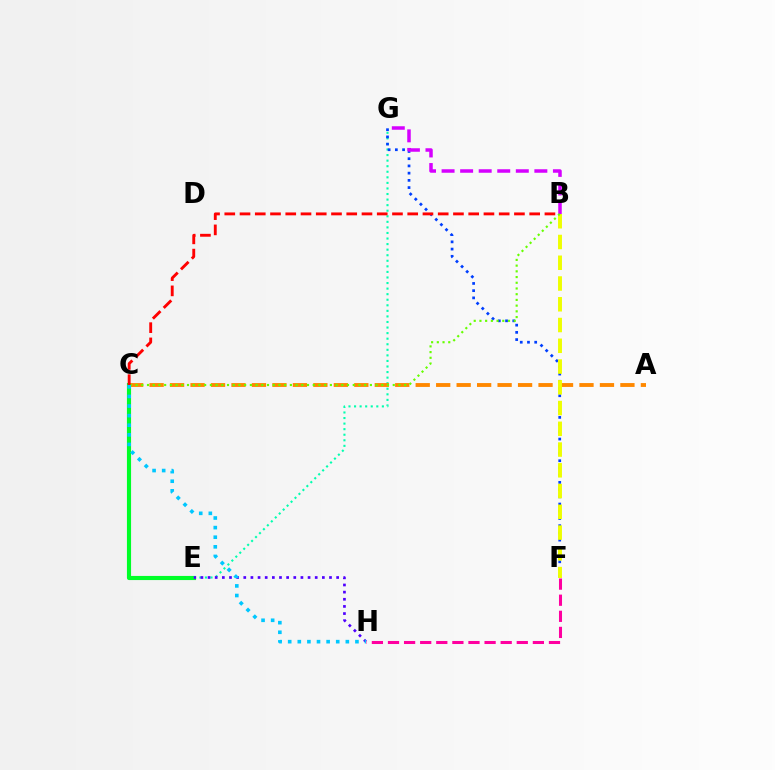{('F', 'H'): [{'color': '#ff00a0', 'line_style': 'dashed', 'thickness': 2.19}], ('C', 'E'): [{'color': '#00ff27', 'line_style': 'solid', 'thickness': 2.97}], ('E', 'G'): [{'color': '#00ffaf', 'line_style': 'dotted', 'thickness': 1.51}], ('F', 'G'): [{'color': '#003fff', 'line_style': 'dotted', 'thickness': 1.96}], ('A', 'C'): [{'color': '#ff8800', 'line_style': 'dashed', 'thickness': 2.78}], ('B', 'F'): [{'color': '#eeff00', 'line_style': 'dashed', 'thickness': 2.82}], ('B', 'G'): [{'color': '#d600ff', 'line_style': 'dashed', 'thickness': 2.52}], ('B', 'C'): [{'color': '#66ff00', 'line_style': 'dotted', 'thickness': 1.55}, {'color': '#ff0000', 'line_style': 'dashed', 'thickness': 2.07}], ('E', 'H'): [{'color': '#4f00ff', 'line_style': 'dotted', 'thickness': 1.94}], ('C', 'H'): [{'color': '#00c7ff', 'line_style': 'dotted', 'thickness': 2.61}]}